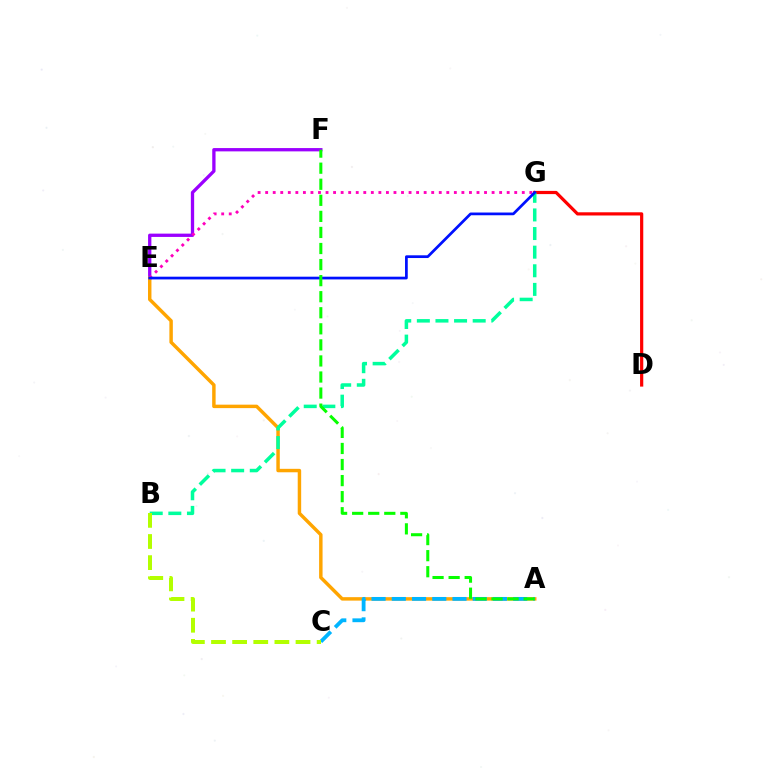{('E', 'F'): [{'color': '#9b00ff', 'line_style': 'solid', 'thickness': 2.38}], ('A', 'E'): [{'color': '#ffa500', 'line_style': 'solid', 'thickness': 2.48}], ('D', 'G'): [{'color': '#ff0000', 'line_style': 'solid', 'thickness': 2.3}], ('E', 'G'): [{'color': '#ff00bd', 'line_style': 'dotted', 'thickness': 2.05}, {'color': '#0010ff', 'line_style': 'solid', 'thickness': 1.96}], ('A', 'C'): [{'color': '#00b5ff', 'line_style': 'dashed', 'thickness': 2.75}], ('B', 'G'): [{'color': '#00ff9d', 'line_style': 'dashed', 'thickness': 2.53}], ('A', 'F'): [{'color': '#08ff00', 'line_style': 'dashed', 'thickness': 2.18}], ('B', 'C'): [{'color': '#b3ff00', 'line_style': 'dashed', 'thickness': 2.87}]}